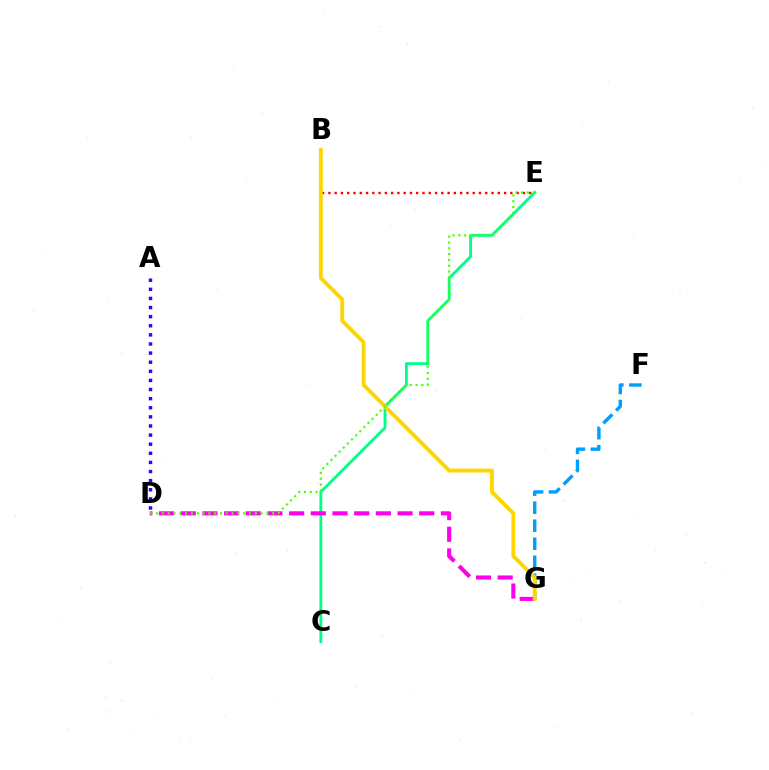{('C', 'E'): [{'color': '#00ff86', 'line_style': 'solid', 'thickness': 2.04}], ('F', 'G'): [{'color': '#009eff', 'line_style': 'dashed', 'thickness': 2.45}], ('B', 'E'): [{'color': '#ff0000', 'line_style': 'dotted', 'thickness': 1.7}], ('A', 'D'): [{'color': '#3700ff', 'line_style': 'dotted', 'thickness': 2.48}], ('D', 'G'): [{'color': '#ff00ed', 'line_style': 'dashed', 'thickness': 2.95}], ('B', 'G'): [{'color': '#ffd500', 'line_style': 'solid', 'thickness': 2.77}], ('D', 'E'): [{'color': '#4fff00', 'line_style': 'dotted', 'thickness': 1.58}]}